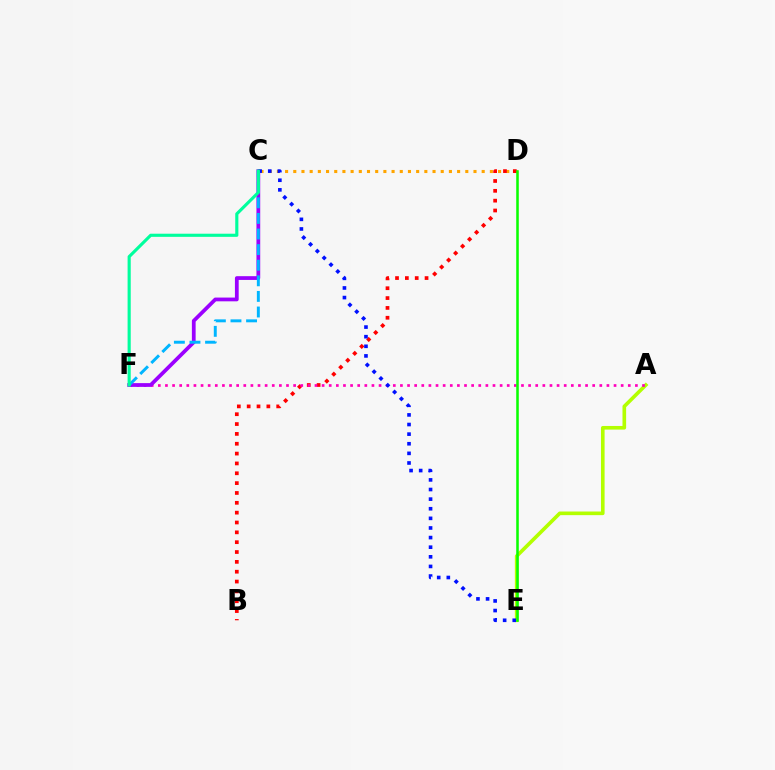{('C', 'D'): [{'color': '#ffa500', 'line_style': 'dotted', 'thickness': 2.23}], ('B', 'D'): [{'color': '#ff0000', 'line_style': 'dotted', 'thickness': 2.67}], ('A', 'E'): [{'color': '#b3ff00', 'line_style': 'solid', 'thickness': 2.61}], ('A', 'F'): [{'color': '#ff00bd', 'line_style': 'dotted', 'thickness': 1.93}], ('C', 'F'): [{'color': '#9b00ff', 'line_style': 'solid', 'thickness': 2.7}, {'color': '#00b5ff', 'line_style': 'dashed', 'thickness': 2.12}, {'color': '#00ff9d', 'line_style': 'solid', 'thickness': 2.26}], ('C', 'E'): [{'color': '#0010ff', 'line_style': 'dotted', 'thickness': 2.61}], ('D', 'E'): [{'color': '#08ff00', 'line_style': 'solid', 'thickness': 1.83}]}